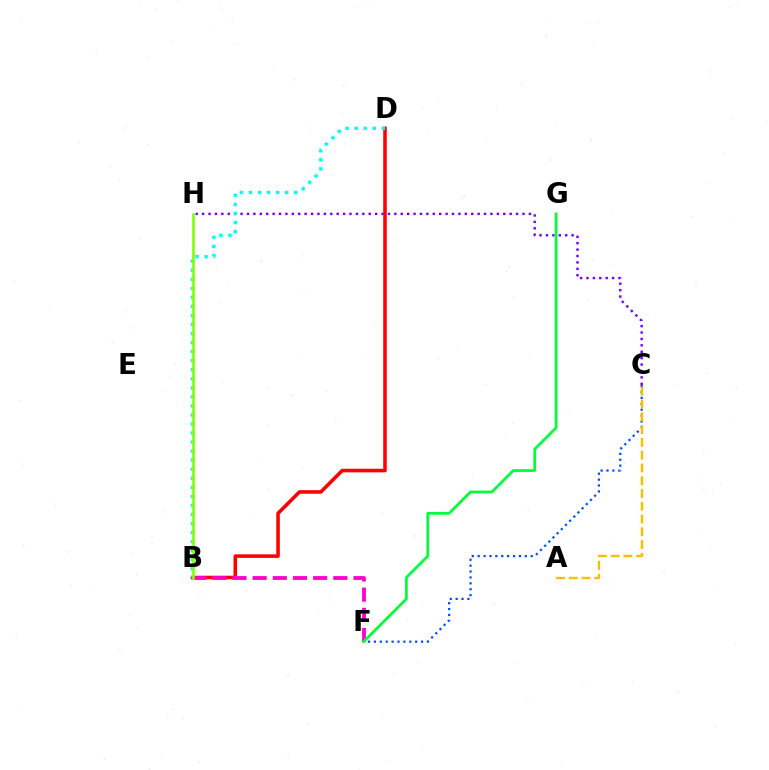{('C', 'F'): [{'color': '#004bff', 'line_style': 'dotted', 'thickness': 1.6}], ('B', 'D'): [{'color': '#ff0000', 'line_style': 'solid', 'thickness': 2.56}, {'color': '#00fff6', 'line_style': 'dotted', 'thickness': 2.46}], ('B', 'F'): [{'color': '#ff00cf', 'line_style': 'dashed', 'thickness': 2.74}], ('C', 'H'): [{'color': '#7200ff', 'line_style': 'dotted', 'thickness': 1.74}], ('A', 'C'): [{'color': '#ffbd00', 'line_style': 'dashed', 'thickness': 1.74}], ('B', 'H'): [{'color': '#84ff00', 'line_style': 'solid', 'thickness': 1.89}], ('F', 'G'): [{'color': '#00ff39', 'line_style': 'solid', 'thickness': 1.97}]}